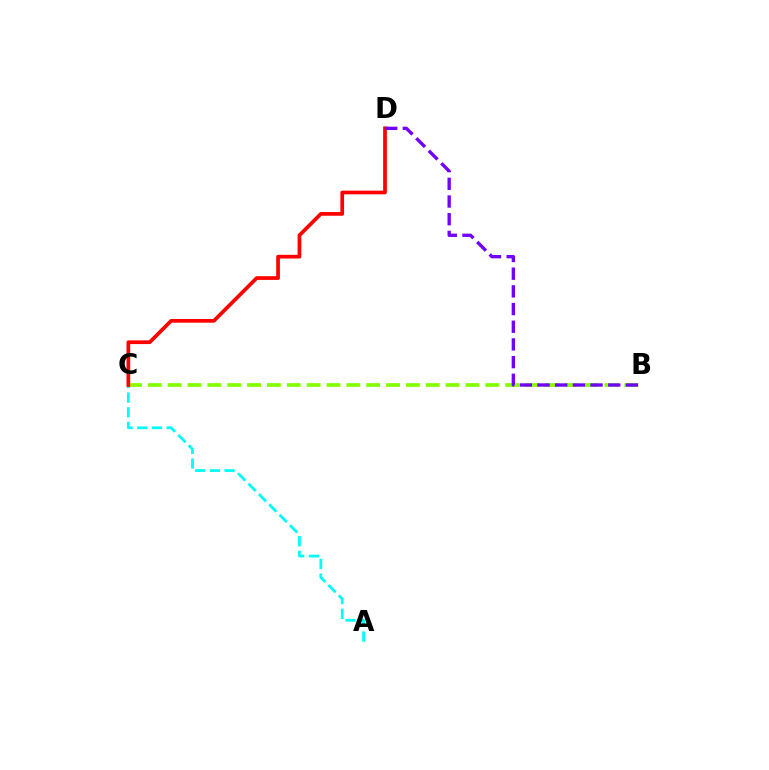{('A', 'C'): [{'color': '#00fff6', 'line_style': 'dashed', 'thickness': 2.0}], ('B', 'C'): [{'color': '#84ff00', 'line_style': 'dashed', 'thickness': 2.7}], ('C', 'D'): [{'color': '#ff0000', 'line_style': 'solid', 'thickness': 2.67}], ('B', 'D'): [{'color': '#7200ff', 'line_style': 'dashed', 'thickness': 2.4}]}